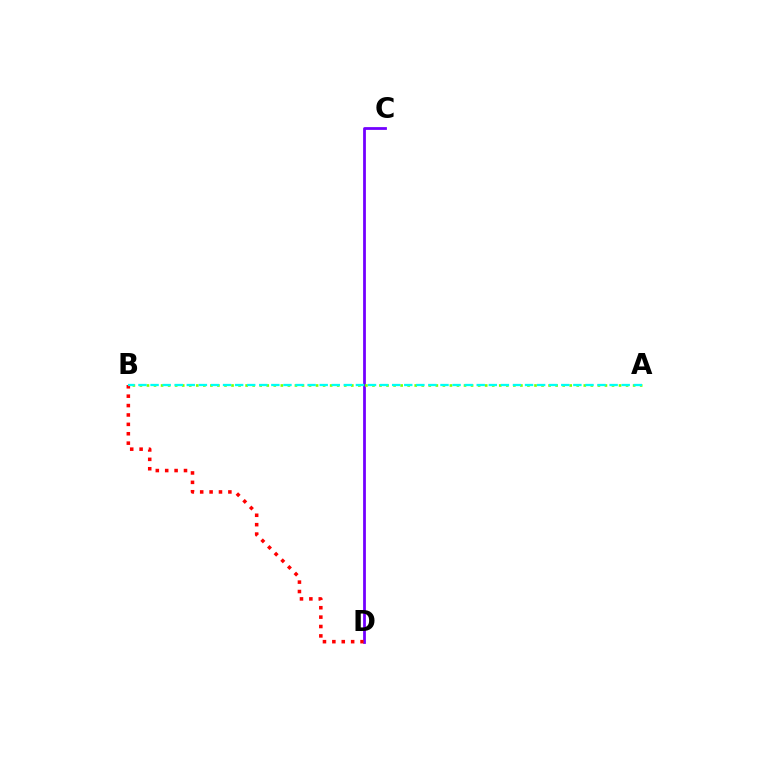{('C', 'D'): [{'color': '#7200ff', 'line_style': 'solid', 'thickness': 2.0}], ('B', 'D'): [{'color': '#ff0000', 'line_style': 'dotted', 'thickness': 2.55}], ('A', 'B'): [{'color': '#84ff00', 'line_style': 'dotted', 'thickness': 1.91}, {'color': '#00fff6', 'line_style': 'dashed', 'thickness': 1.64}]}